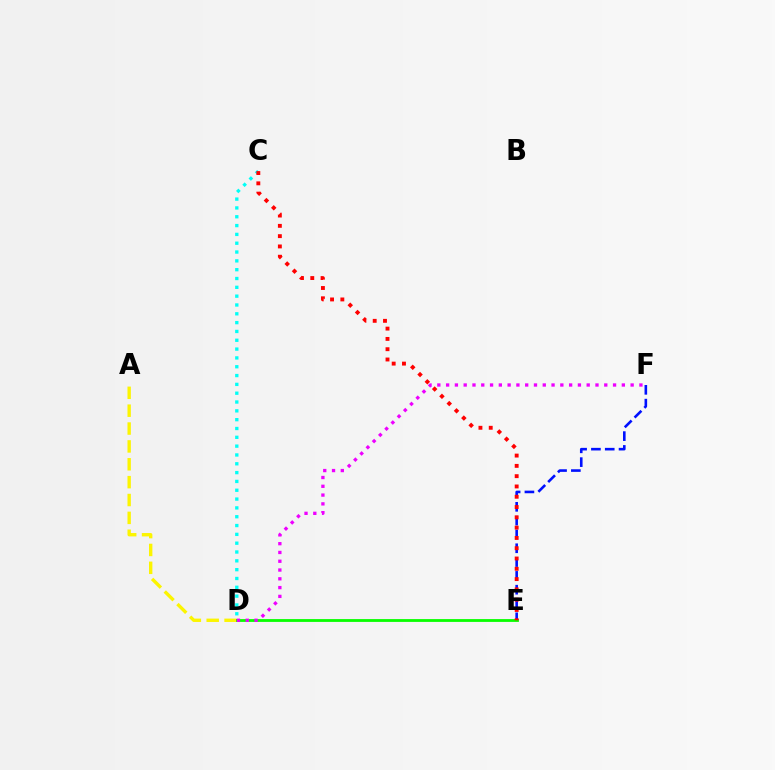{('E', 'F'): [{'color': '#0010ff', 'line_style': 'dashed', 'thickness': 1.88}], ('C', 'D'): [{'color': '#00fff6', 'line_style': 'dotted', 'thickness': 2.4}], ('A', 'D'): [{'color': '#fcf500', 'line_style': 'dashed', 'thickness': 2.43}], ('D', 'E'): [{'color': '#08ff00', 'line_style': 'solid', 'thickness': 2.03}], ('C', 'E'): [{'color': '#ff0000', 'line_style': 'dotted', 'thickness': 2.8}], ('D', 'F'): [{'color': '#ee00ff', 'line_style': 'dotted', 'thickness': 2.39}]}